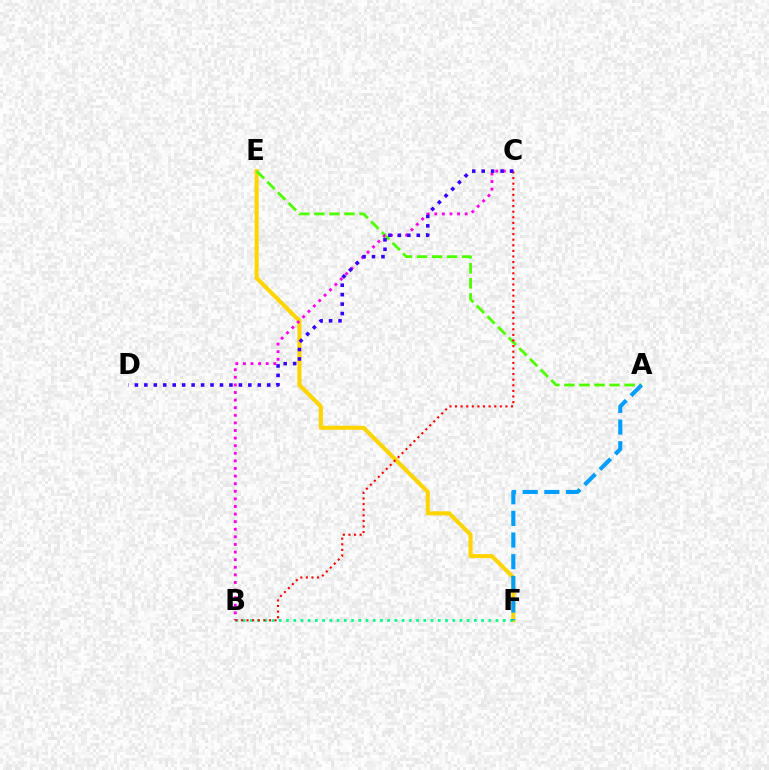{('E', 'F'): [{'color': '#ffd500', 'line_style': 'solid', 'thickness': 2.96}], ('A', 'E'): [{'color': '#4fff00', 'line_style': 'dashed', 'thickness': 2.04}], ('B', 'C'): [{'color': '#ff00ed', 'line_style': 'dotted', 'thickness': 2.06}, {'color': '#ff0000', 'line_style': 'dotted', 'thickness': 1.52}], ('B', 'F'): [{'color': '#00ff86', 'line_style': 'dotted', 'thickness': 1.96}], ('A', 'F'): [{'color': '#009eff', 'line_style': 'dashed', 'thickness': 2.94}], ('C', 'D'): [{'color': '#3700ff', 'line_style': 'dotted', 'thickness': 2.57}]}